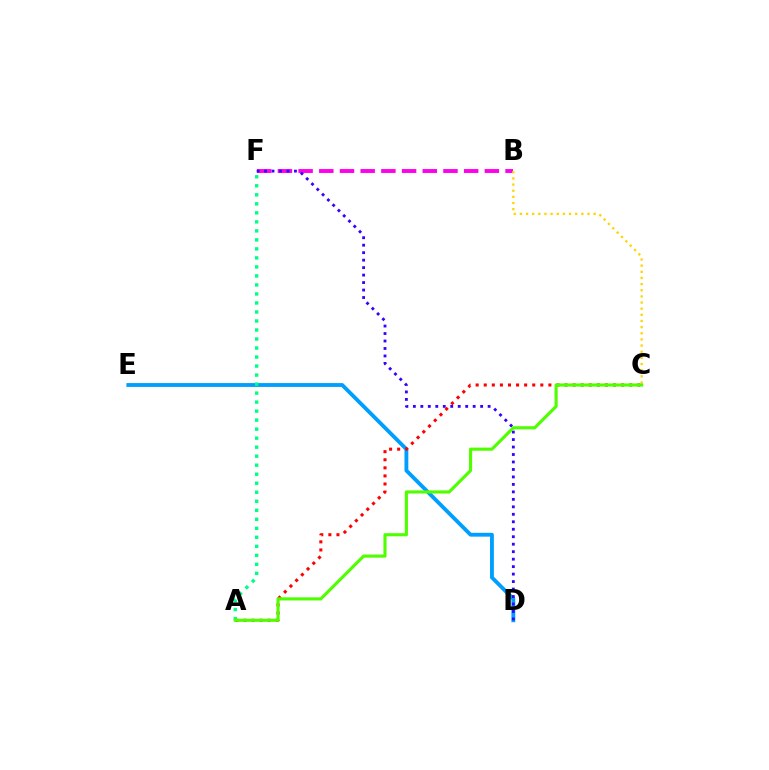{('D', 'E'): [{'color': '#009eff', 'line_style': 'solid', 'thickness': 2.76}], ('A', 'C'): [{'color': '#ff0000', 'line_style': 'dotted', 'thickness': 2.2}, {'color': '#4fff00', 'line_style': 'solid', 'thickness': 2.24}], ('B', 'F'): [{'color': '#ff00ed', 'line_style': 'dashed', 'thickness': 2.81}], ('A', 'F'): [{'color': '#00ff86', 'line_style': 'dotted', 'thickness': 2.45}], ('B', 'C'): [{'color': '#ffd500', 'line_style': 'dotted', 'thickness': 1.67}], ('D', 'F'): [{'color': '#3700ff', 'line_style': 'dotted', 'thickness': 2.03}]}